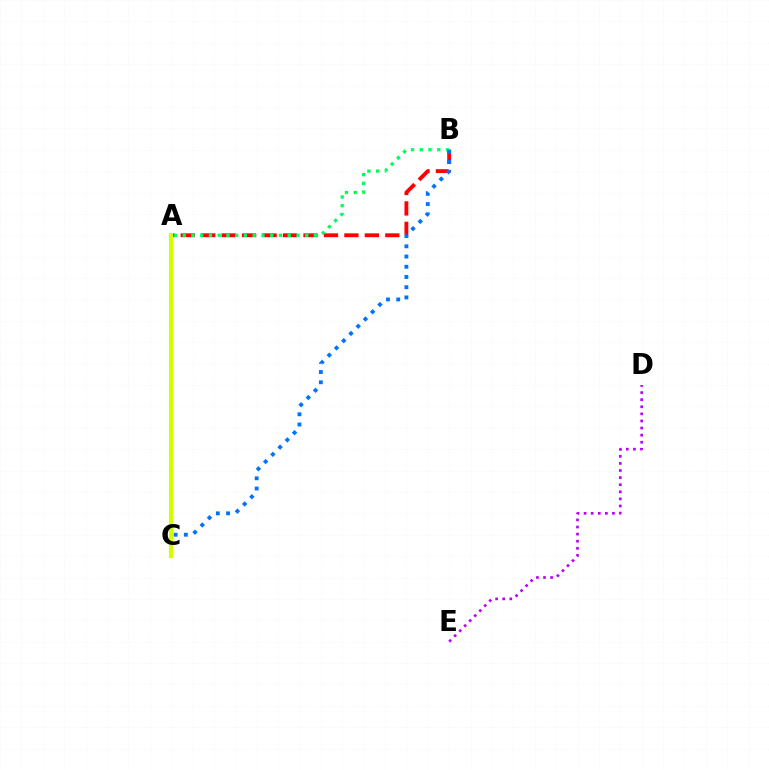{('D', 'E'): [{'color': '#b900ff', 'line_style': 'dotted', 'thickness': 1.93}], ('A', 'B'): [{'color': '#ff0000', 'line_style': 'dashed', 'thickness': 2.78}, {'color': '#00ff5c', 'line_style': 'dotted', 'thickness': 2.38}], ('B', 'C'): [{'color': '#0074ff', 'line_style': 'dotted', 'thickness': 2.78}], ('A', 'C'): [{'color': '#d1ff00', 'line_style': 'solid', 'thickness': 2.99}]}